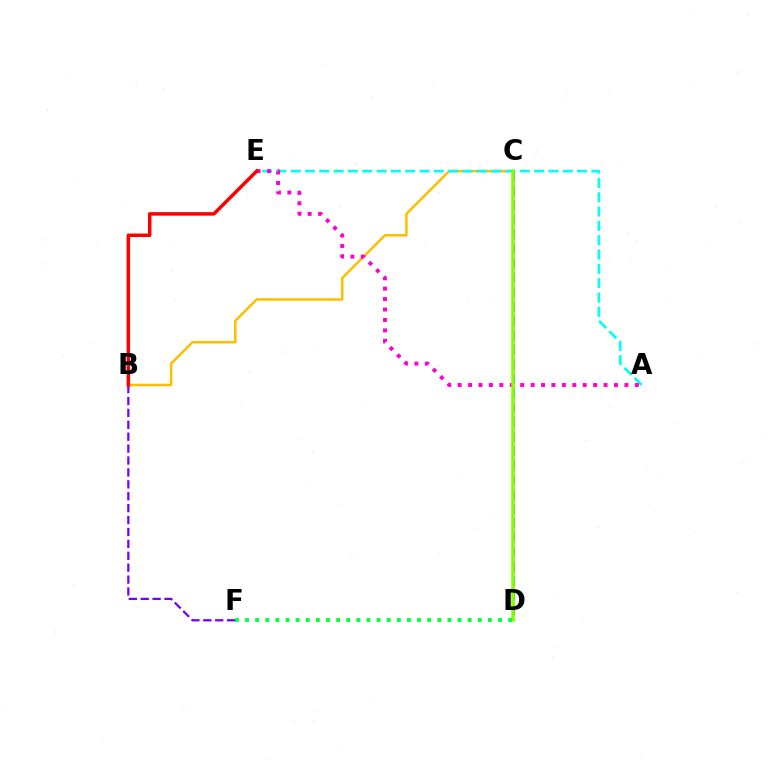{('B', 'C'): [{'color': '#ffbd00', 'line_style': 'solid', 'thickness': 1.81}], ('A', 'E'): [{'color': '#00fff6', 'line_style': 'dashed', 'thickness': 1.95}, {'color': '#ff00cf', 'line_style': 'dotted', 'thickness': 2.83}], ('C', 'D'): [{'color': '#004bff', 'line_style': 'dashed', 'thickness': 1.96}, {'color': '#84ff00', 'line_style': 'solid', 'thickness': 2.53}], ('B', 'F'): [{'color': '#7200ff', 'line_style': 'dashed', 'thickness': 1.62}], ('B', 'E'): [{'color': '#ff0000', 'line_style': 'solid', 'thickness': 2.51}], ('D', 'F'): [{'color': '#00ff39', 'line_style': 'dotted', 'thickness': 2.75}]}